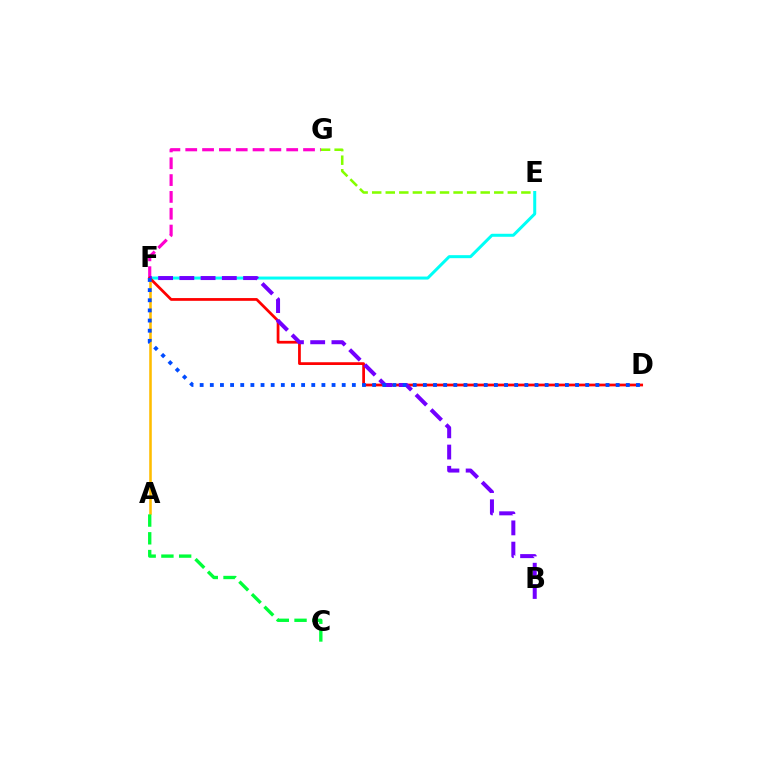{('E', 'F'): [{'color': '#00fff6', 'line_style': 'solid', 'thickness': 2.17}], ('F', 'G'): [{'color': '#ff00cf', 'line_style': 'dashed', 'thickness': 2.29}], ('A', 'F'): [{'color': '#ffbd00', 'line_style': 'solid', 'thickness': 1.85}], ('D', 'F'): [{'color': '#ff0000', 'line_style': 'solid', 'thickness': 1.98}, {'color': '#004bff', 'line_style': 'dotted', 'thickness': 2.76}], ('B', 'F'): [{'color': '#7200ff', 'line_style': 'dashed', 'thickness': 2.89}], ('A', 'C'): [{'color': '#00ff39', 'line_style': 'dashed', 'thickness': 2.41}], ('E', 'G'): [{'color': '#84ff00', 'line_style': 'dashed', 'thickness': 1.84}]}